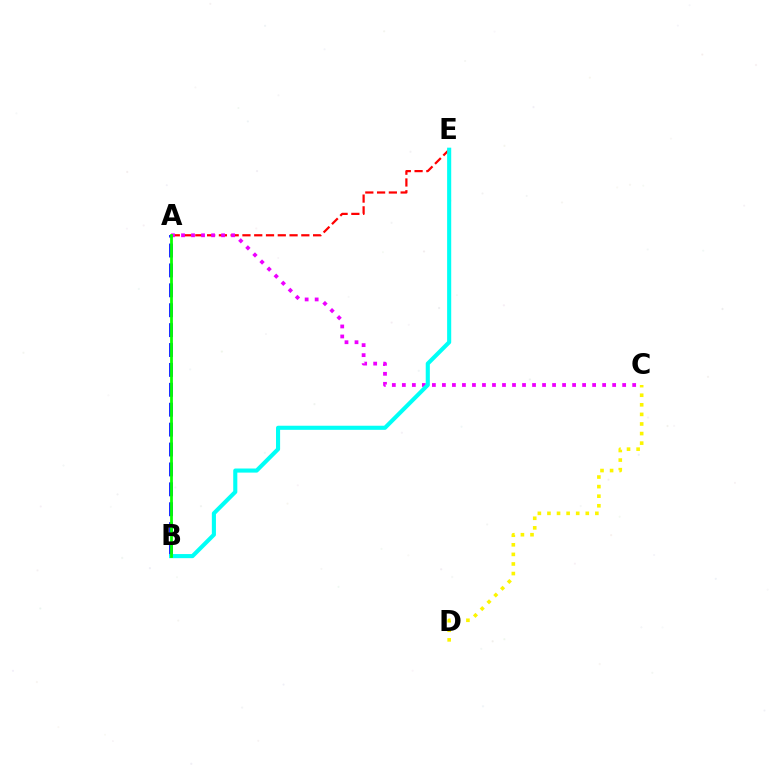{('A', 'B'): [{'color': '#0010ff', 'line_style': 'dashed', 'thickness': 2.7}, {'color': '#08ff00', 'line_style': 'solid', 'thickness': 1.99}], ('C', 'D'): [{'color': '#fcf500', 'line_style': 'dotted', 'thickness': 2.6}], ('A', 'E'): [{'color': '#ff0000', 'line_style': 'dashed', 'thickness': 1.6}], ('A', 'C'): [{'color': '#ee00ff', 'line_style': 'dotted', 'thickness': 2.72}], ('B', 'E'): [{'color': '#00fff6', 'line_style': 'solid', 'thickness': 2.95}]}